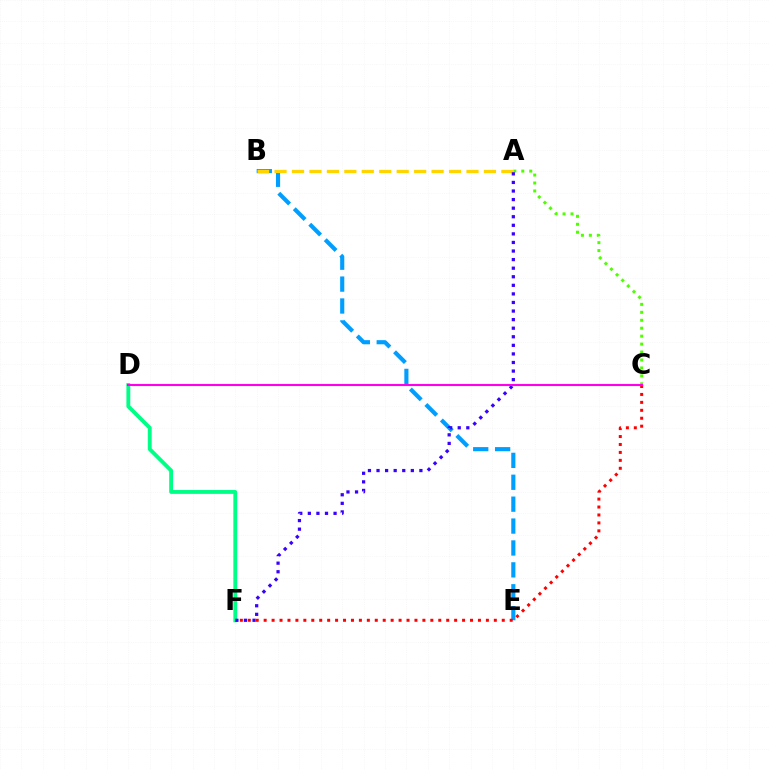{('D', 'F'): [{'color': '#00ff86', 'line_style': 'solid', 'thickness': 2.78}], ('B', 'E'): [{'color': '#009eff', 'line_style': 'dashed', 'thickness': 2.98}], ('A', 'C'): [{'color': '#4fff00', 'line_style': 'dotted', 'thickness': 2.16}], ('A', 'B'): [{'color': '#ffd500', 'line_style': 'dashed', 'thickness': 2.37}], ('A', 'F'): [{'color': '#3700ff', 'line_style': 'dotted', 'thickness': 2.33}], ('C', 'F'): [{'color': '#ff0000', 'line_style': 'dotted', 'thickness': 2.16}], ('C', 'D'): [{'color': '#ff00ed', 'line_style': 'solid', 'thickness': 1.51}]}